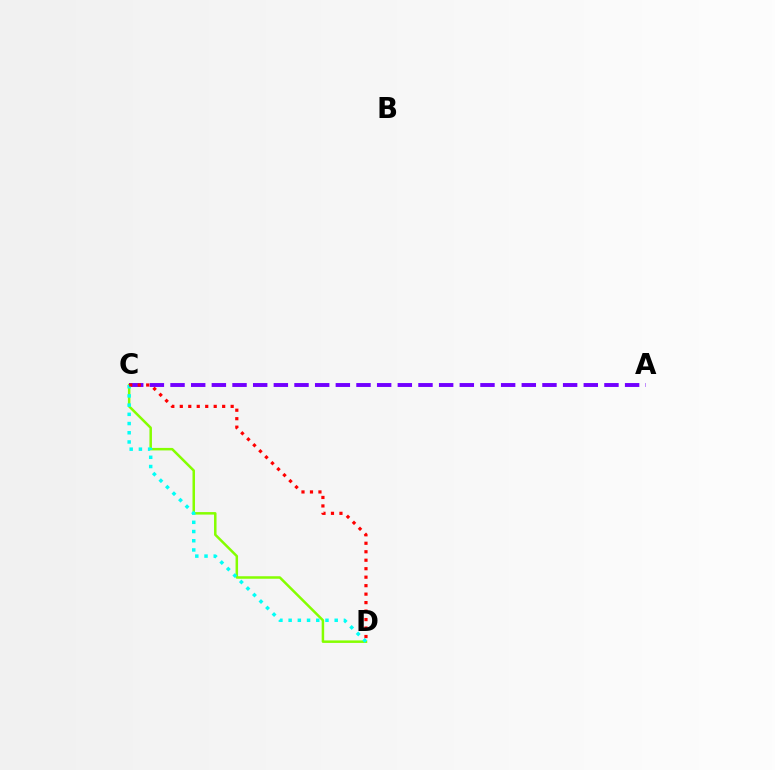{('C', 'D'): [{'color': '#84ff00', 'line_style': 'solid', 'thickness': 1.8}, {'color': '#00fff6', 'line_style': 'dotted', 'thickness': 2.5}, {'color': '#ff0000', 'line_style': 'dotted', 'thickness': 2.3}], ('A', 'C'): [{'color': '#7200ff', 'line_style': 'dashed', 'thickness': 2.81}]}